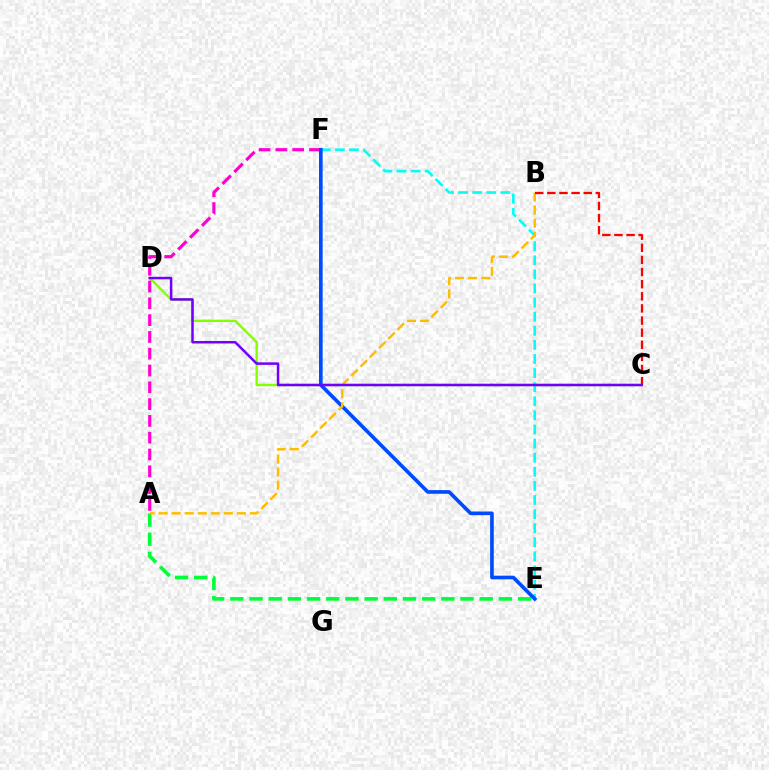{('C', 'D'): [{'color': '#84ff00', 'line_style': 'solid', 'thickness': 1.72}, {'color': '#7200ff', 'line_style': 'solid', 'thickness': 1.81}], ('E', 'F'): [{'color': '#00fff6', 'line_style': 'dashed', 'thickness': 1.92}, {'color': '#004bff', 'line_style': 'solid', 'thickness': 2.63}], ('A', 'E'): [{'color': '#00ff39', 'line_style': 'dashed', 'thickness': 2.61}], ('A', 'F'): [{'color': '#ff00cf', 'line_style': 'dashed', 'thickness': 2.28}], ('A', 'B'): [{'color': '#ffbd00', 'line_style': 'dashed', 'thickness': 1.77}], ('B', 'C'): [{'color': '#ff0000', 'line_style': 'dashed', 'thickness': 1.65}]}